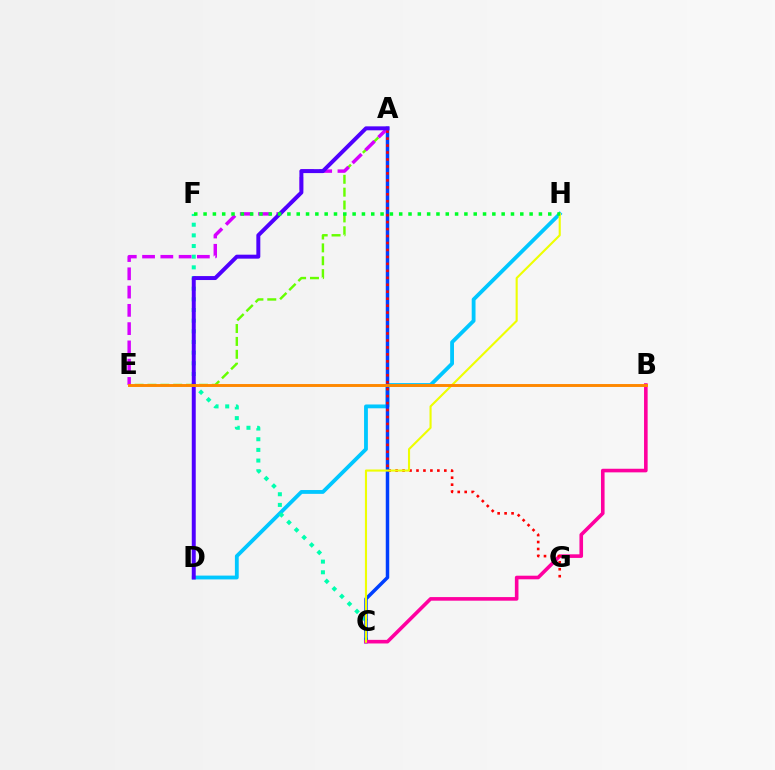{('A', 'E'): [{'color': '#66ff00', 'line_style': 'dashed', 'thickness': 1.75}, {'color': '#d600ff', 'line_style': 'dashed', 'thickness': 2.48}], ('D', 'H'): [{'color': '#00c7ff', 'line_style': 'solid', 'thickness': 2.75}], ('C', 'F'): [{'color': '#00ffaf', 'line_style': 'dotted', 'thickness': 2.9}], ('A', 'C'): [{'color': '#003fff', 'line_style': 'solid', 'thickness': 2.5}], ('B', 'C'): [{'color': '#ff00a0', 'line_style': 'solid', 'thickness': 2.6}], ('A', 'G'): [{'color': '#ff0000', 'line_style': 'dotted', 'thickness': 1.89}], ('C', 'H'): [{'color': '#eeff00', 'line_style': 'solid', 'thickness': 1.52}], ('A', 'D'): [{'color': '#4f00ff', 'line_style': 'solid', 'thickness': 2.85}], ('F', 'H'): [{'color': '#00ff27', 'line_style': 'dotted', 'thickness': 2.53}], ('B', 'E'): [{'color': '#ff8800', 'line_style': 'solid', 'thickness': 2.1}]}